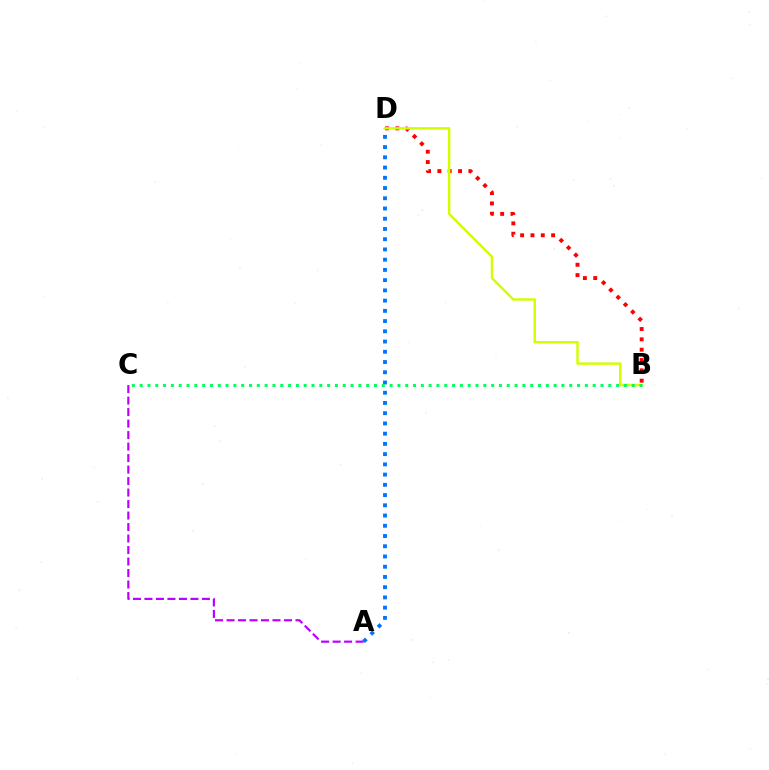{('B', 'D'): [{'color': '#ff0000', 'line_style': 'dotted', 'thickness': 2.81}, {'color': '#d1ff00', 'line_style': 'solid', 'thickness': 1.75}], ('A', 'D'): [{'color': '#0074ff', 'line_style': 'dotted', 'thickness': 2.78}], ('A', 'C'): [{'color': '#b900ff', 'line_style': 'dashed', 'thickness': 1.56}], ('B', 'C'): [{'color': '#00ff5c', 'line_style': 'dotted', 'thickness': 2.12}]}